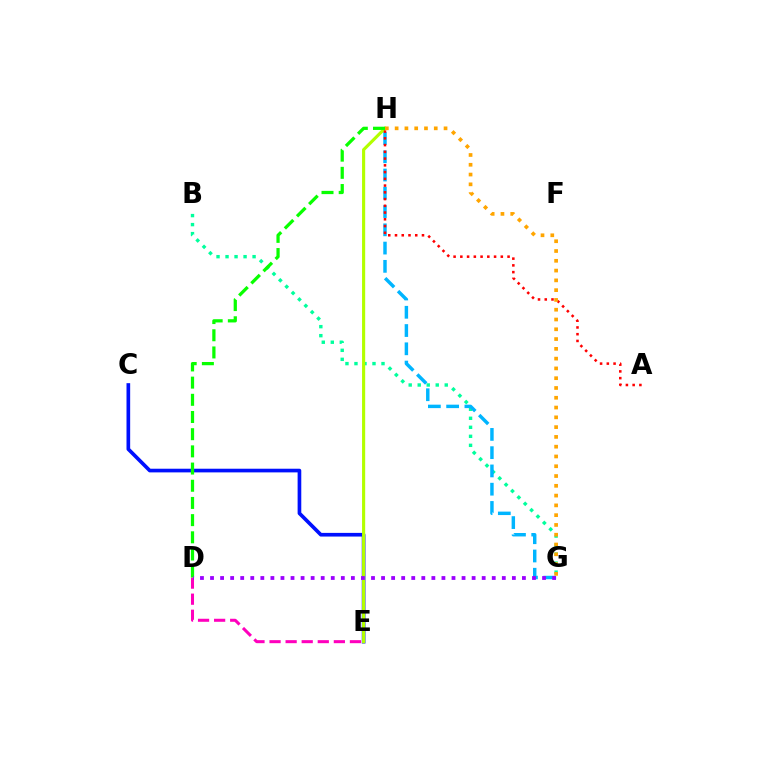{('B', 'G'): [{'color': '#00ff9d', 'line_style': 'dotted', 'thickness': 2.45}], ('C', 'E'): [{'color': '#0010ff', 'line_style': 'solid', 'thickness': 2.64}], ('D', 'E'): [{'color': '#ff00bd', 'line_style': 'dashed', 'thickness': 2.18}], ('E', 'H'): [{'color': '#b3ff00', 'line_style': 'solid', 'thickness': 2.25}], ('D', 'H'): [{'color': '#08ff00', 'line_style': 'dashed', 'thickness': 2.34}], ('G', 'H'): [{'color': '#00b5ff', 'line_style': 'dashed', 'thickness': 2.48}, {'color': '#ffa500', 'line_style': 'dotted', 'thickness': 2.66}], ('A', 'H'): [{'color': '#ff0000', 'line_style': 'dotted', 'thickness': 1.83}], ('D', 'G'): [{'color': '#9b00ff', 'line_style': 'dotted', 'thickness': 2.73}]}